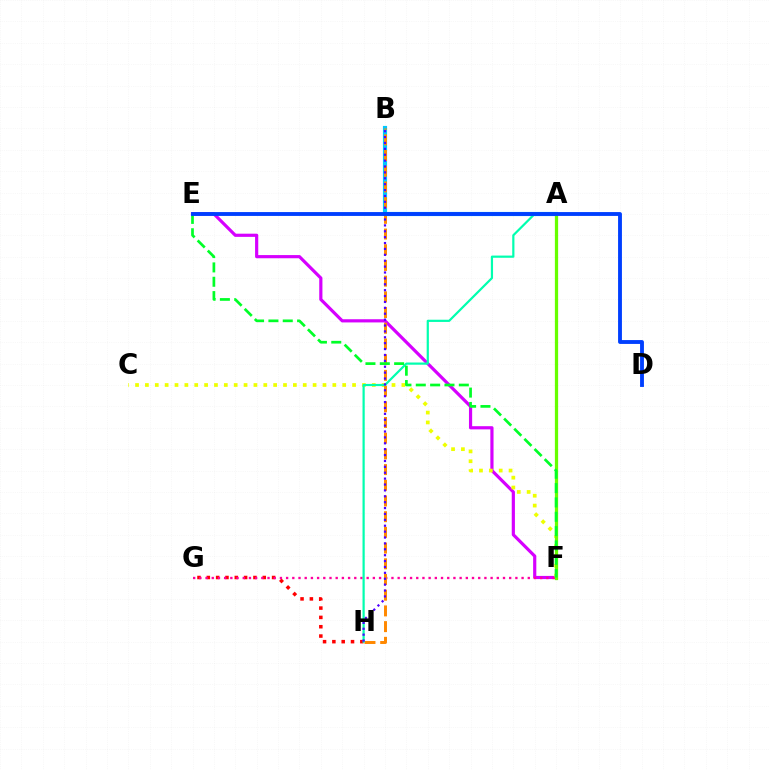{('E', 'F'): [{'color': '#d600ff', 'line_style': 'solid', 'thickness': 2.29}, {'color': '#00ff27', 'line_style': 'dashed', 'thickness': 1.95}], ('C', 'F'): [{'color': '#eeff00', 'line_style': 'dotted', 'thickness': 2.68}], ('G', 'H'): [{'color': '#ff0000', 'line_style': 'dotted', 'thickness': 2.53}], ('A', 'B'): [{'color': '#00c7ff', 'line_style': 'solid', 'thickness': 3.0}], ('F', 'G'): [{'color': '#ff00a0', 'line_style': 'dotted', 'thickness': 1.68}], ('B', 'H'): [{'color': '#ff8800', 'line_style': 'dashed', 'thickness': 2.13}, {'color': '#4f00ff', 'line_style': 'dotted', 'thickness': 1.6}], ('A', 'F'): [{'color': '#66ff00', 'line_style': 'solid', 'thickness': 2.34}], ('A', 'H'): [{'color': '#00ffaf', 'line_style': 'solid', 'thickness': 1.59}], ('D', 'E'): [{'color': '#003fff', 'line_style': 'solid', 'thickness': 2.78}]}